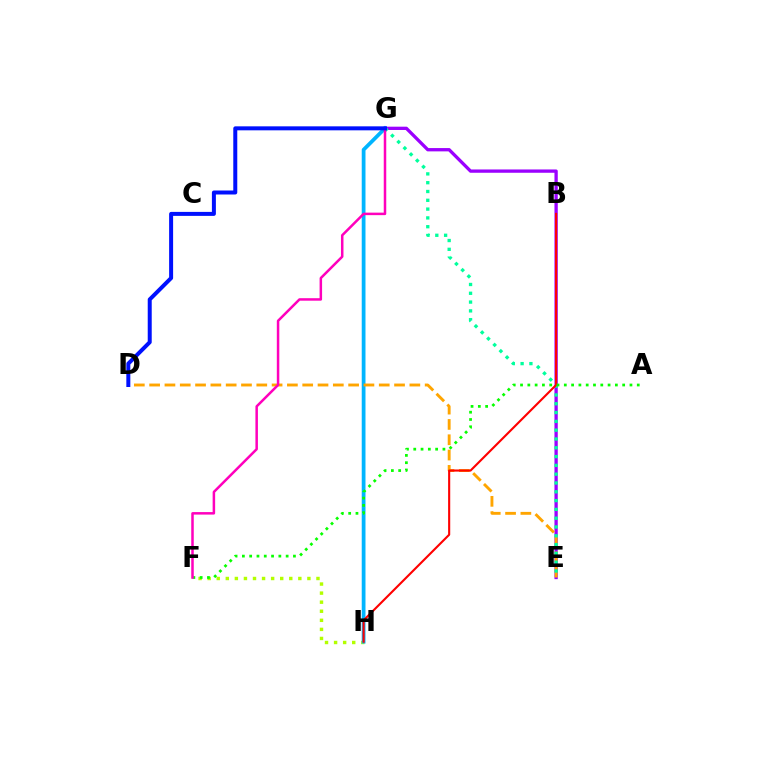{('F', 'H'): [{'color': '#b3ff00', 'line_style': 'dotted', 'thickness': 2.46}], ('E', 'G'): [{'color': '#9b00ff', 'line_style': 'solid', 'thickness': 2.38}, {'color': '#00ff9d', 'line_style': 'dotted', 'thickness': 2.39}], ('G', 'H'): [{'color': '#00b5ff', 'line_style': 'solid', 'thickness': 2.71}], ('D', 'E'): [{'color': '#ffa500', 'line_style': 'dashed', 'thickness': 2.08}], ('B', 'H'): [{'color': '#ff0000', 'line_style': 'solid', 'thickness': 1.52}], ('A', 'F'): [{'color': '#08ff00', 'line_style': 'dotted', 'thickness': 1.98}], ('F', 'G'): [{'color': '#ff00bd', 'line_style': 'solid', 'thickness': 1.8}], ('D', 'G'): [{'color': '#0010ff', 'line_style': 'solid', 'thickness': 2.87}]}